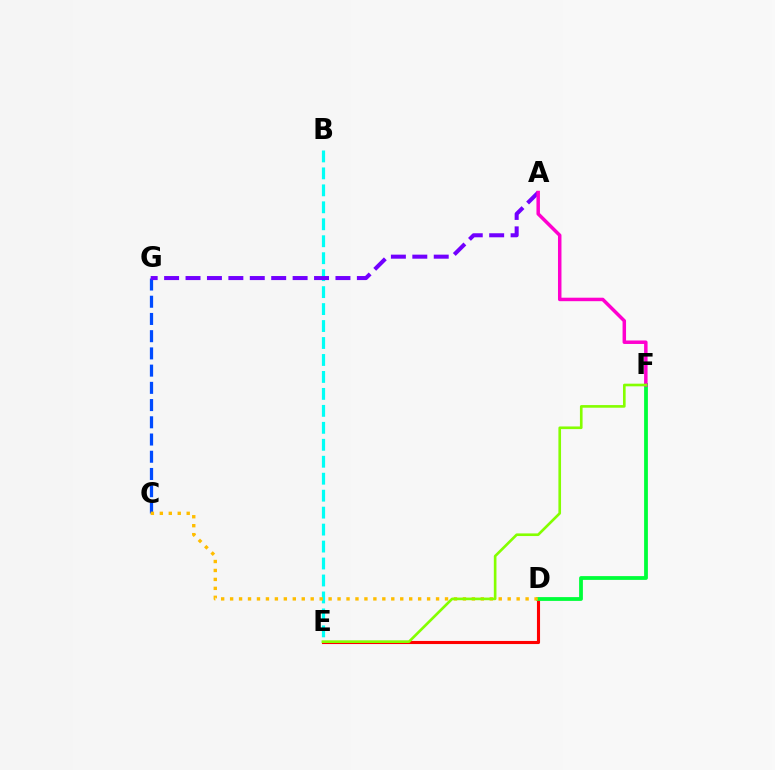{('B', 'E'): [{'color': '#00fff6', 'line_style': 'dashed', 'thickness': 2.3}], ('C', 'G'): [{'color': '#004bff', 'line_style': 'dashed', 'thickness': 2.34}], ('D', 'E'): [{'color': '#ff0000', 'line_style': 'solid', 'thickness': 2.23}], ('D', 'F'): [{'color': '#00ff39', 'line_style': 'solid', 'thickness': 2.73}], ('A', 'G'): [{'color': '#7200ff', 'line_style': 'dashed', 'thickness': 2.91}], ('C', 'D'): [{'color': '#ffbd00', 'line_style': 'dotted', 'thickness': 2.43}], ('A', 'F'): [{'color': '#ff00cf', 'line_style': 'solid', 'thickness': 2.51}], ('E', 'F'): [{'color': '#84ff00', 'line_style': 'solid', 'thickness': 1.9}]}